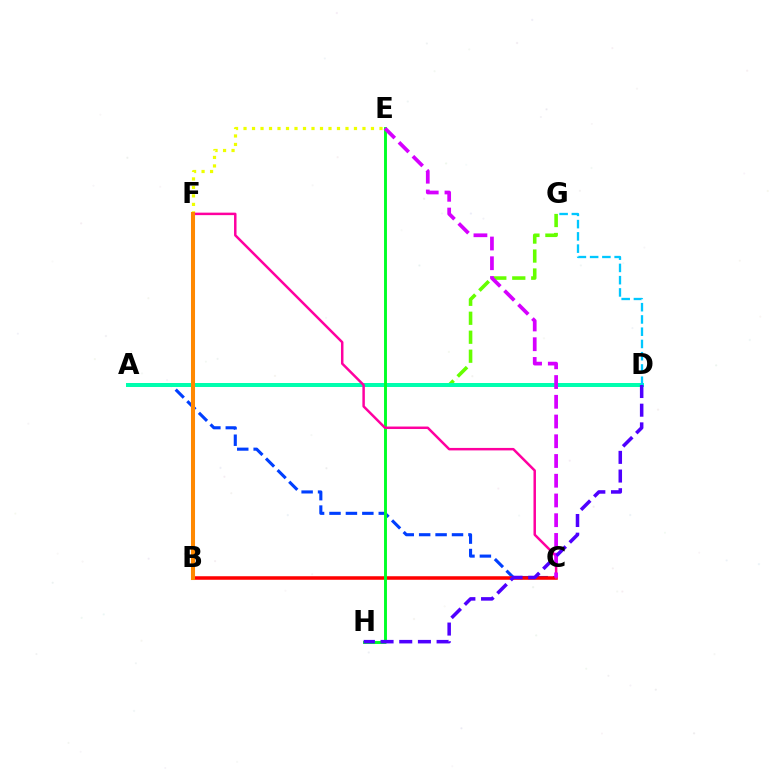{('A', 'C'): [{'color': '#003fff', 'line_style': 'dashed', 'thickness': 2.23}], ('A', 'G'): [{'color': '#66ff00', 'line_style': 'dashed', 'thickness': 2.58}], ('E', 'F'): [{'color': '#eeff00', 'line_style': 'dotted', 'thickness': 2.31}], ('A', 'D'): [{'color': '#00ffaf', 'line_style': 'solid', 'thickness': 2.87}], ('B', 'C'): [{'color': '#ff0000', 'line_style': 'solid', 'thickness': 2.54}], ('D', 'G'): [{'color': '#00c7ff', 'line_style': 'dashed', 'thickness': 1.66}], ('E', 'H'): [{'color': '#00ff27', 'line_style': 'solid', 'thickness': 2.1}], ('C', 'F'): [{'color': '#ff00a0', 'line_style': 'solid', 'thickness': 1.79}], ('C', 'E'): [{'color': '#d600ff', 'line_style': 'dashed', 'thickness': 2.68}], ('D', 'H'): [{'color': '#4f00ff', 'line_style': 'dashed', 'thickness': 2.54}], ('B', 'F'): [{'color': '#ff8800', 'line_style': 'solid', 'thickness': 2.92}]}